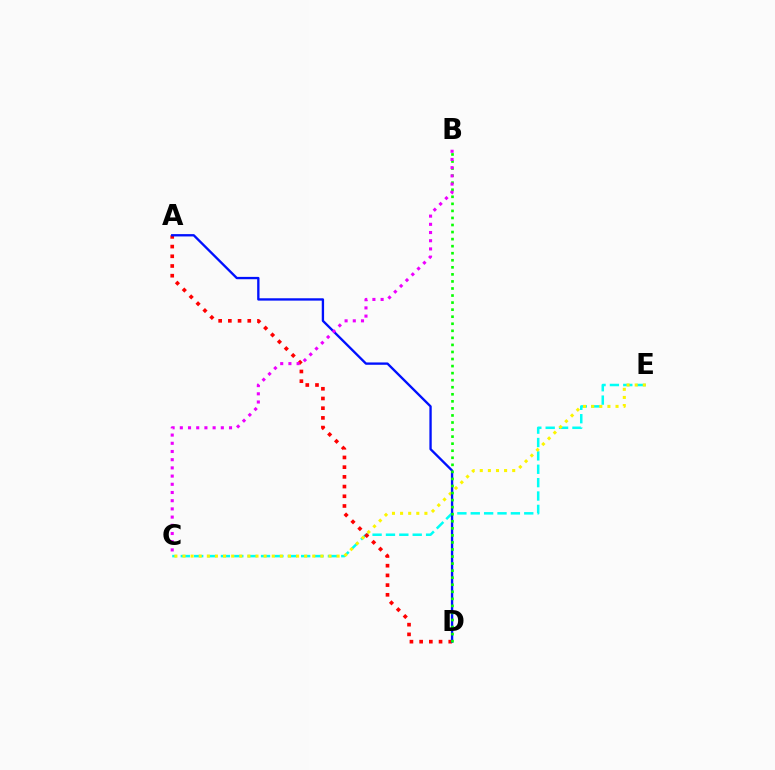{('C', 'E'): [{'color': '#00fff6', 'line_style': 'dashed', 'thickness': 1.82}, {'color': '#fcf500', 'line_style': 'dotted', 'thickness': 2.2}], ('A', 'D'): [{'color': '#ff0000', 'line_style': 'dotted', 'thickness': 2.64}, {'color': '#0010ff', 'line_style': 'solid', 'thickness': 1.68}], ('B', 'D'): [{'color': '#08ff00', 'line_style': 'dotted', 'thickness': 1.92}], ('B', 'C'): [{'color': '#ee00ff', 'line_style': 'dotted', 'thickness': 2.23}]}